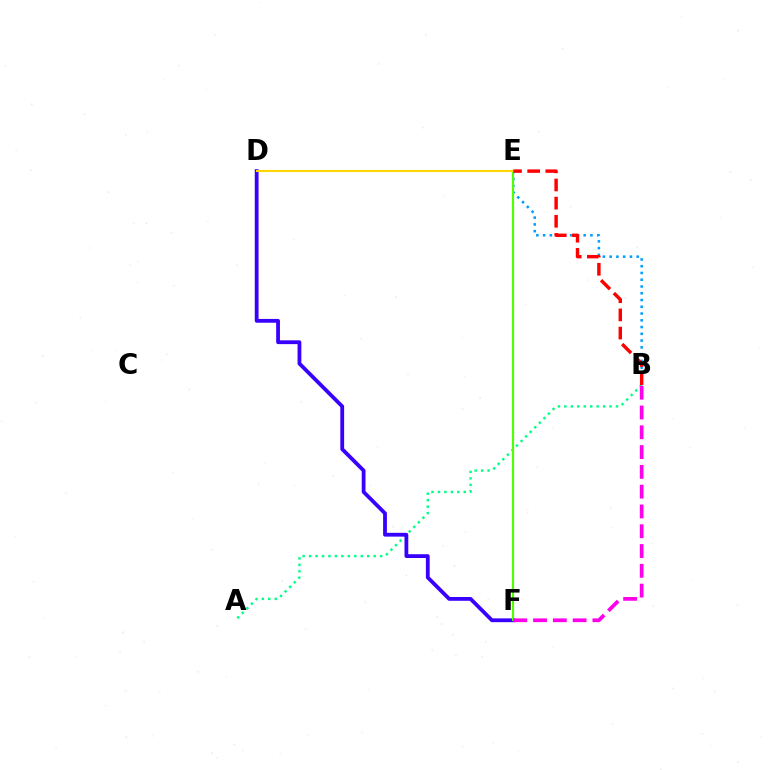{('A', 'B'): [{'color': '#00ff86', 'line_style': 'dotted', 'thickness': 1.75}], ('D', 'F'): [{'color': '#3700ff', 'line_style': 'solid', 'thickness': 2.73}], ('B', 'E'): [{'color': '#009eff', 'line_style': 'dotted', 'thickness': 1.84}, {'color': '#ff0000', 'line_style': 'dashed', 'thickness': 2.47}], ('E', 'F'): [{'color': '#4fff00', 'line_style': 'solid', 'thickness': 1.56}], ('D', 'E'): [{'color': '#ffd500', 'line_style': 'solid', 'thickness': 1.52}], ('B', 'F'): [{'color': '#ff00ed', 'line_style': 'dashed', 'thickness': 2.69}]}